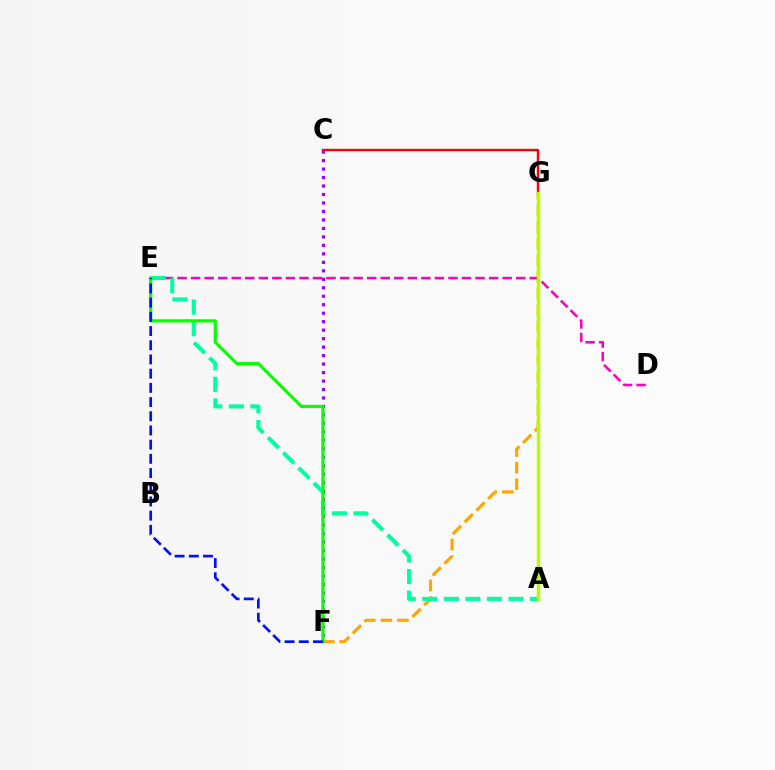{('F', 'G'): [{'color': '#ffa500', 'line_style': 'dashed', 'thickness': 2.26}], ('A', 'G'): [{'color': '#00b5ff', 'line_style': 'dotted', 'thickness': 2.07}, {'color': '#b3ff00', 'line_style': 'solid', 'thickness': 2.49}], ('D', 'E'): [{'color': '#ff00bd', 'line_style': 'dashed', 'thickness': 1.84}], ('A', 'E'): [{'color': '#00ff9d', 'line_style': 'dashed', 'thickness': 2.93}], ('C', 'G'): [{'color': '#ff0000', 'line_style': 'solid', 'thickness': 1.71}], ('C', 'F'): [{'color': '#9b00ff', 'line_style': 'dotted', 'thickness': 2.3}], ('E', 'F'): [{'color': '#08ff00', 'line_style': 'solid', 'thickness': 2.3}, {'color': '#0010ff', 'line_style': 'dashed', 'thickness': 1.93}]}